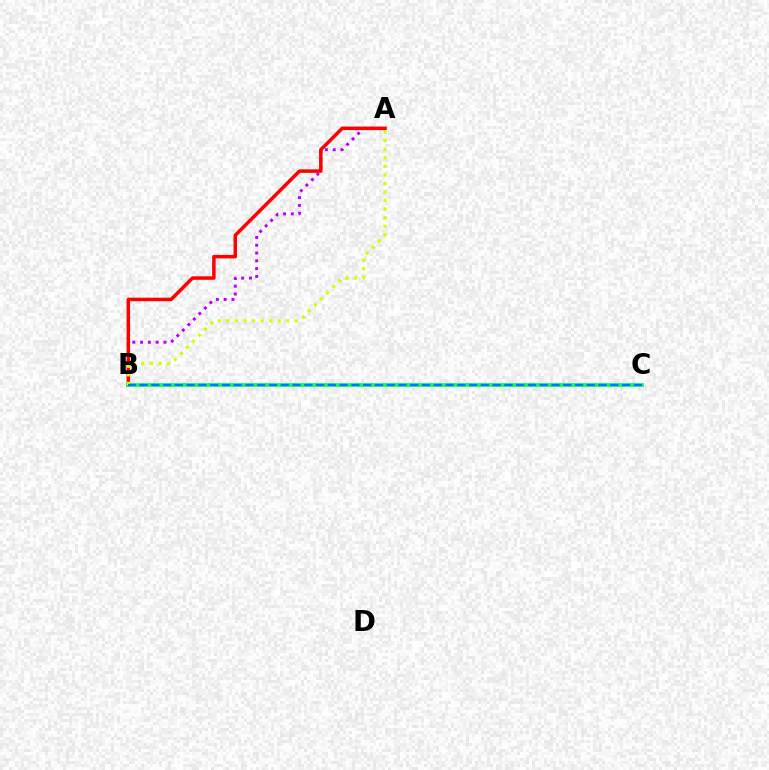{('A', 'B'): [{'color': '#b900ff', 'line_style': 'dotted', 'thickness': 2.12}, {'color': '#ff0000', 'line_style': 'solid', 'thickness': 2.52}, {'color': '#d1ff00', 'line_style': 'dotted', 'thickness': 2.33}], ('B', 'C'): [{'color': '#00ff5c', 'line_style': 'solid', 'thickness': 2.68}, {'color': '#0074ff', 'line_style': 'dashed', 'thickness': 1.6}]}